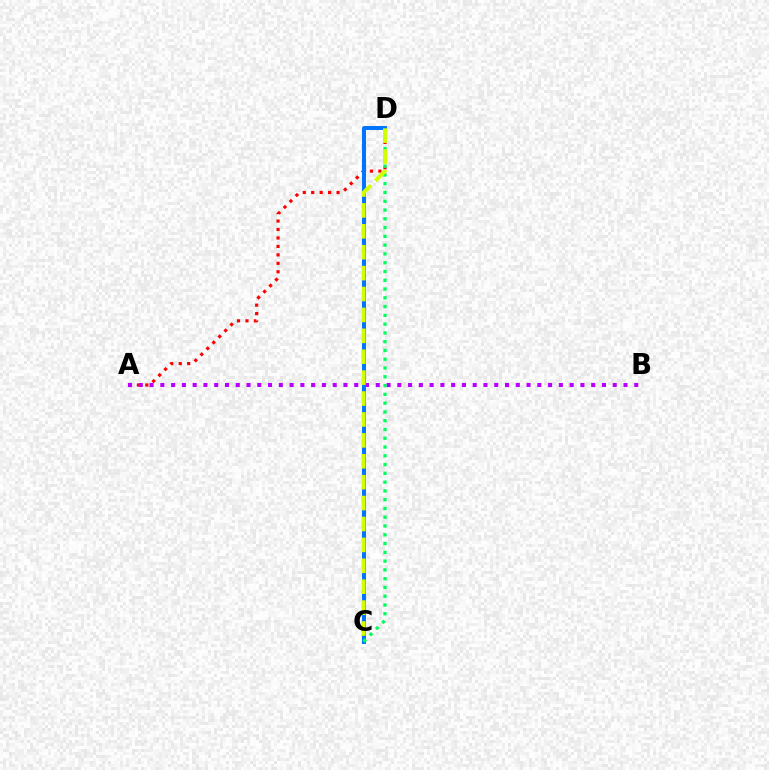{('A', 'D'): [{'color': '#ff0000', 'line_style': 'dotted', 'thickness': 2.3}], ('A', 'B'): [{'color': '#b900ff', 'line_style': 'dotted', 'thickness': 2.93}], ('C', 'D'): [{'color': '#0074ff', 'line_style': 'solid', 'thickness': 2.86}, {'color': '#00ff5c', 'line_style': 'dotted', 'thickness': 2.38}, {'color': '#d1ff00', 'line_style': 'dashed', 'thickness': 2.84}]}